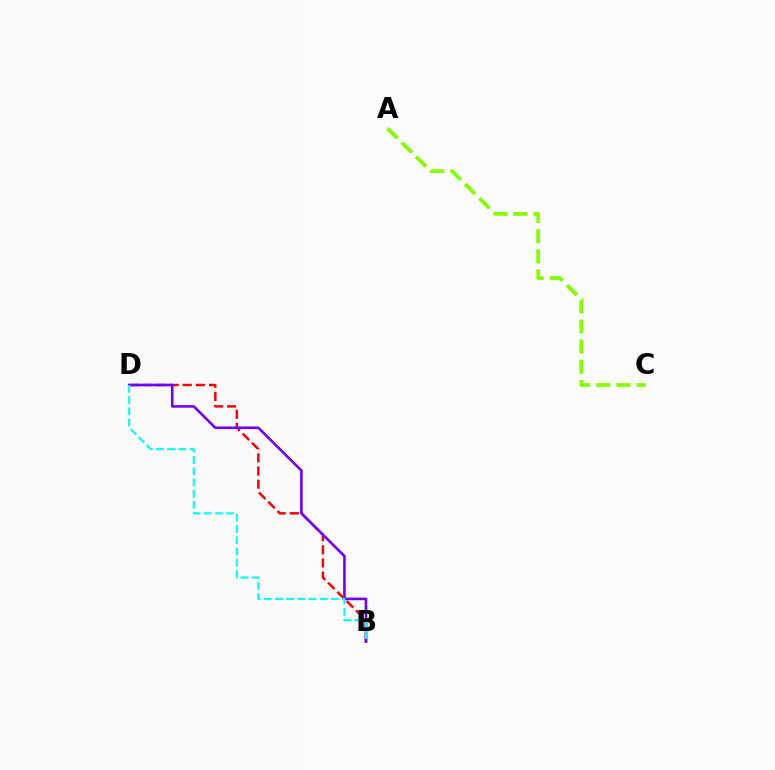{('B', 'D'): [{'color': '#ff0000', 'line_style': 'dashed', 'thickness': 1.79}, {'color': '#7200ff', 'line_style': 'solid', 'thickness': 1.88}, {'color': '#00fff6', 'line_style': 'dashed', 'thickness': 1.52}], ('A', 'C'): [{'color': '#84ff00', 'line_style': 'dashed', 'thickness': 2.73}]}